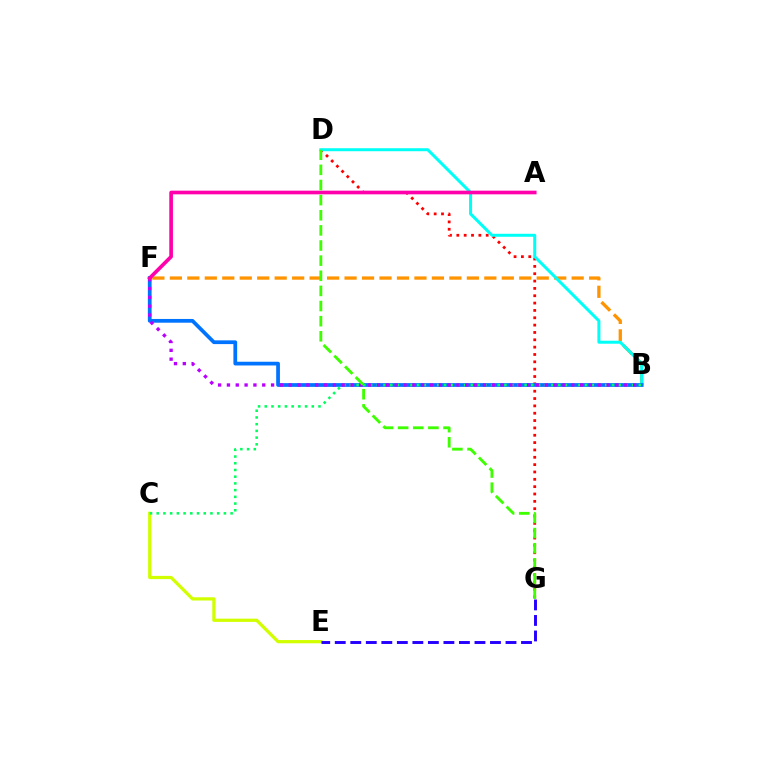{('D', 'G'): [{'color': '#ff0000', 'line_style': 'dotted', 'thickness': 2.0}, {'color': '#3dff00', 'line_style': 'dashed', 'thickness': 2.06}], ('C', 'E'): [{'color': '#d1ff00', 'line_style': 'solid', 'thickness': 2.33}], ('B', 'F'): [{'color': '#ff9400', 'line_style': 'dashed', 'thickness': 2.37}, {'color': '#0074ff', 'line_style': 'solid', 'thickness': 2.69}, {'color': '#b900ff', 'line_style': 'dotted', 'thickness': 2.4}], ('B', 'D'): [{'color': '#00fff6', 'line_style': 'solid', 'thickness': 2.16}], ('B', 'C'): [{'color': '#00ff5c', 'line_style': 'dotted', 'thickness': 1.83}], ('A', 'F'): [{'color': '#ff00ac', 'line_style': 'solid', 'thickness': 2.63}], ('E', 'G'): [{'color': '#2500ff', 'line_style': 'dashed', 'thickness': 2.11}]}